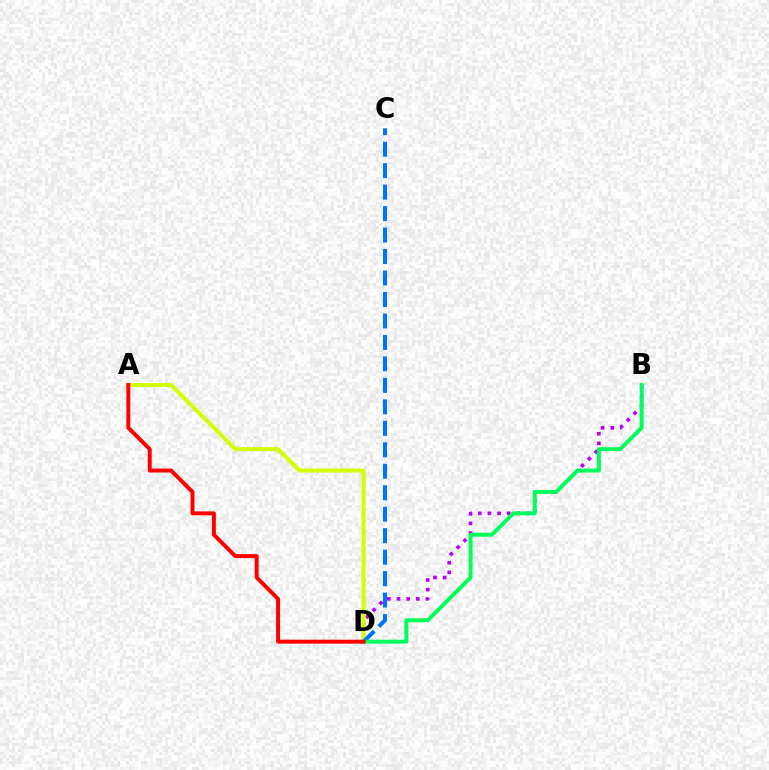{('B', 'D'): [{'color': '#b900ff', 'line_style': 'dotted', 'thickness': 2.62}, {'color': '#00ff5c', 'line_style': 'solid', 'thickness': 2.84}], ('A', 'D'): [{'color': '#d1ff00', 'line_style': 'solid', 'thickness': 2.88}, {'color': '#ff0000', 'line_style': 'solid', 'thickness': 2.84}], ('C', 'D'): [{'color': '#0074ff', 'line_style': 'dashed', 'thickness': 2.92}]}